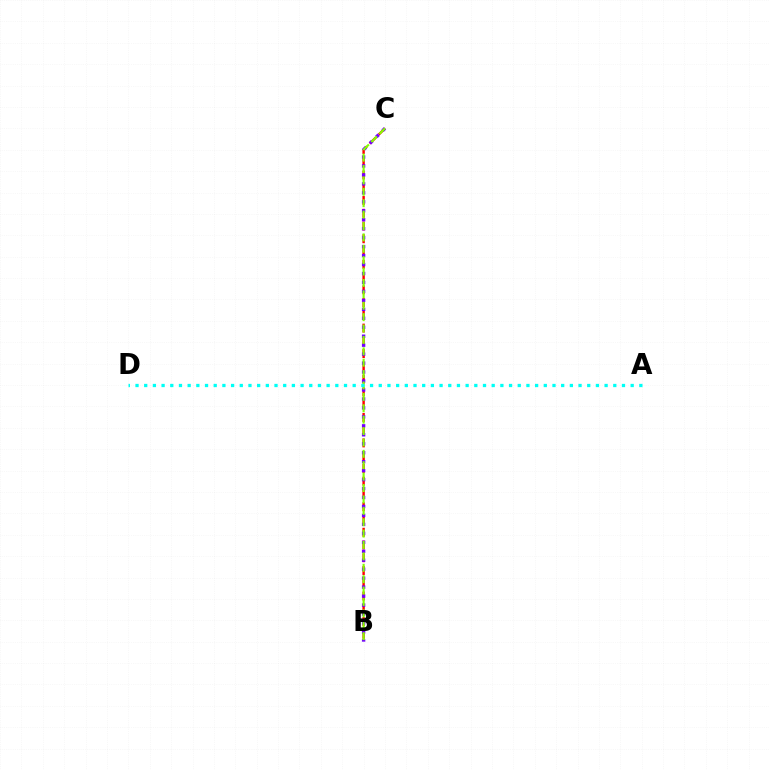{('B', 'C'): [{'color': '#ff0000', 'line_style': 'dashed', 'thickness': 1.73}, {'color': '#7200ff', 'line_style': 'dotted', 'thickness': 2.43}, {'color': '#84ff00', 'line_style': 'dashed', 'thickness': 1.55}], ('A', 'D'): [{'color': '#00fff6', 'line_style': 'dotted', 'thickness': 2.36}]}